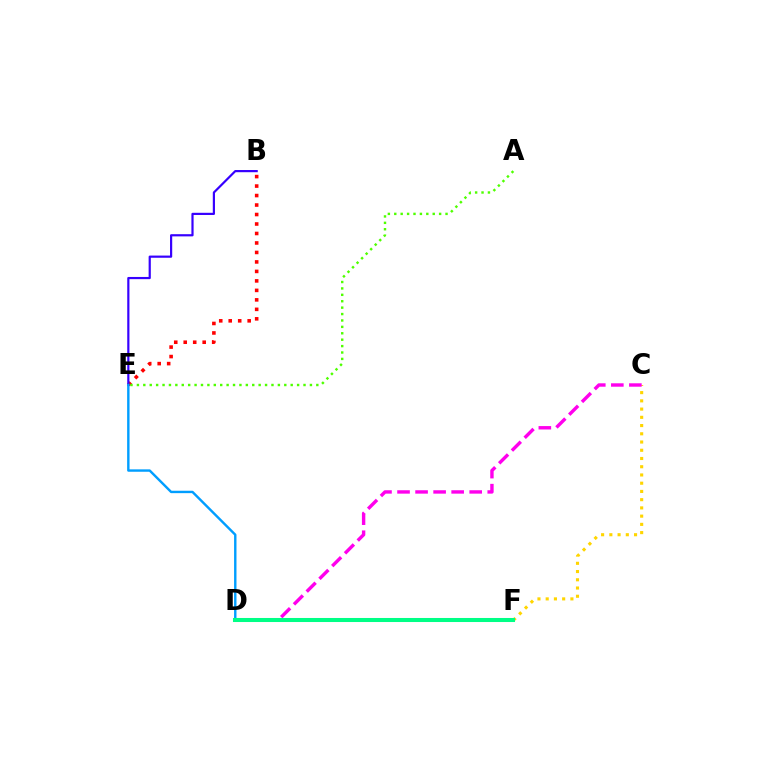{('B', 'E'): [{'color': '#ff0000', 'line_style': 'dotted', 'thickness': 2.58}, {'color': '#3700ff', 'line_style': 'solid', 'thickness': 1.58}], ('C', 'F'): [{'color': '#ffd500', 'line_style': 'dotted', 'thickness': 2.24}], ('D', 'E'): [{'color': '#009eff', 'line_style': 'solid', 'thickness': 1.73}], ('A', 'E'): [{'color': '#4fff00', 'line_style': 'dotted', 'thickness': 1.74}], ('C', 'D'): [{'color': '#ff00ed', 'line_style': 'dashed', 'thickness': 2.45}], ('D', 'F'): [{'color': '#00ff86', 'line_style': 'solid', 'thickness': 2.92}]}